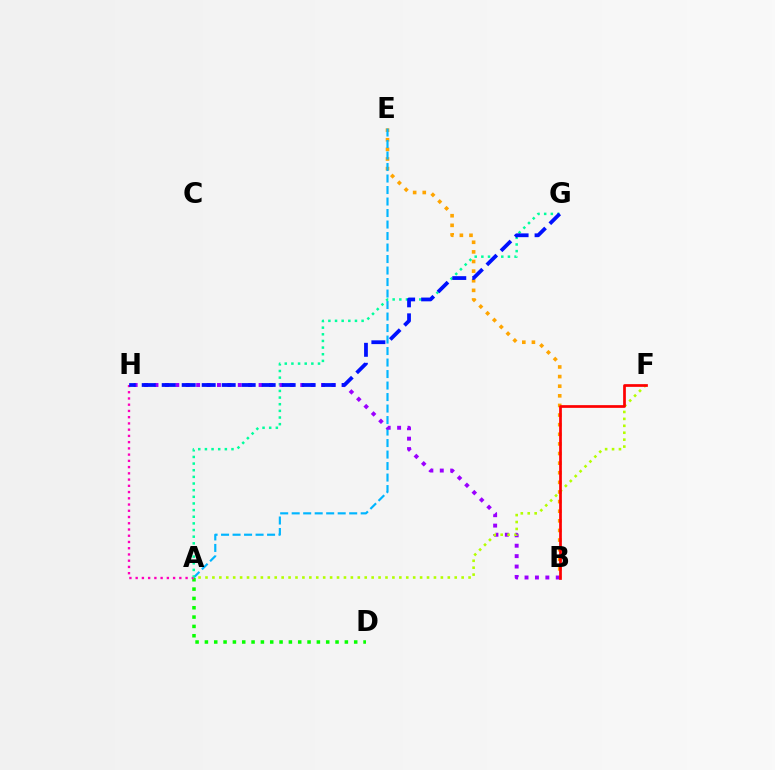{('A', 'D'): [{'color': '#08ff00', 'line_style': 'dotted', 'thickness': 2.54}], ('B', 'E'): [{'color': '#ffa500', 'line_style': 'dotted', 'thickness': 2.61}], ('A', 'H'): [{'color': '#ff00bd', 'line_style': 'dotted', 'thickness': 1.7}], ('A', 'E'): [{'color': '#00b5ff', 'line_style': 'dashed', 'thickness': 1.56}], ('A', 'G'): [{'color': '#00ff9d', 'line_style': 'dotted', 'thickness': 1.81}], ('B', 'H'): [{'color': '#9b00ff', 'line_style': 'dotted', 'thickness': 2.83}], ('G', 'H'): [{'color': '#0010ff', 'line_style': 'dashed', 'thickness': 2.72}], ('A', 'F'): [{'color': '#b3ff00', 'line_style': 'dotted', 'thickness': 1.88}], ('B', 'F'): [{'color': '#ff0000', 'line_style': 'solid', 'thickness': 1.96}]}